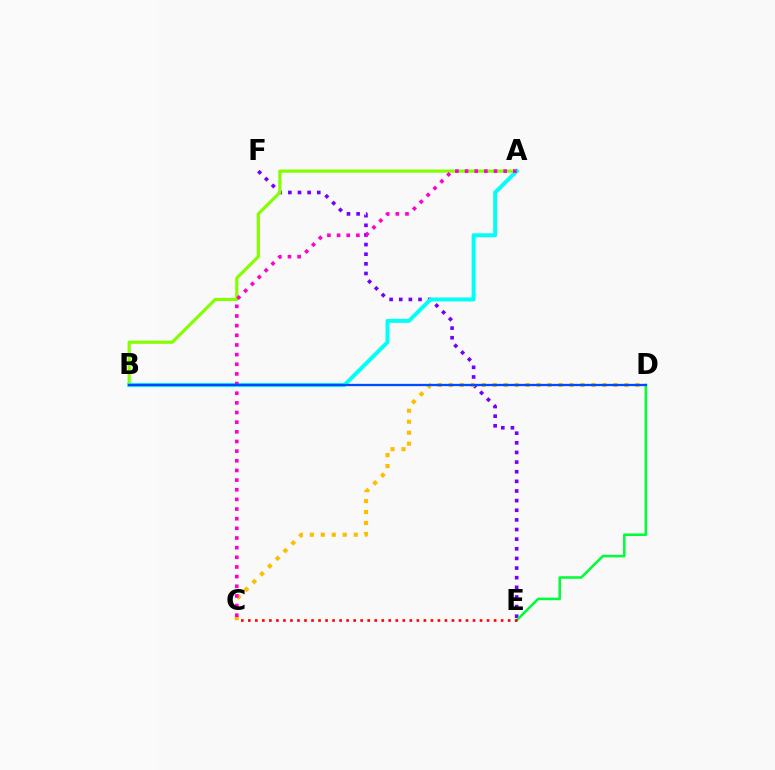{('E', 'F'): [{'color': '#7200ff', 'line_style': 'dotted', 'thickness': 2.62}], ('A', 'B'): [{'color': '#84ff00', 'line_style': 'solid', 'thickness': 2.29}, {'color': '#00fff6', 'line_style': 'solid', 'thickness': 2.85}], ('C', 'D'): [{'color': '#ffbd00', 'line_style': 'dotted', 'thickness': 2.98}], ('A', 'C'): [{'color': '#ff00cf', 'line_style': 'dotted', 'thickness': 2.62}], ('D', 'E'): [{'color': '#00ff39', 'line_style': 'solid', 'thickness': 1.84}], ('B', 'D'): [{'color': '#004bff', 'line_style': 'solid', 'thickness': 1.65}], ('C', 'E'): [{'color': '#ff0000', 'line_style': 'dotted', 'thickness': 1.91}]}